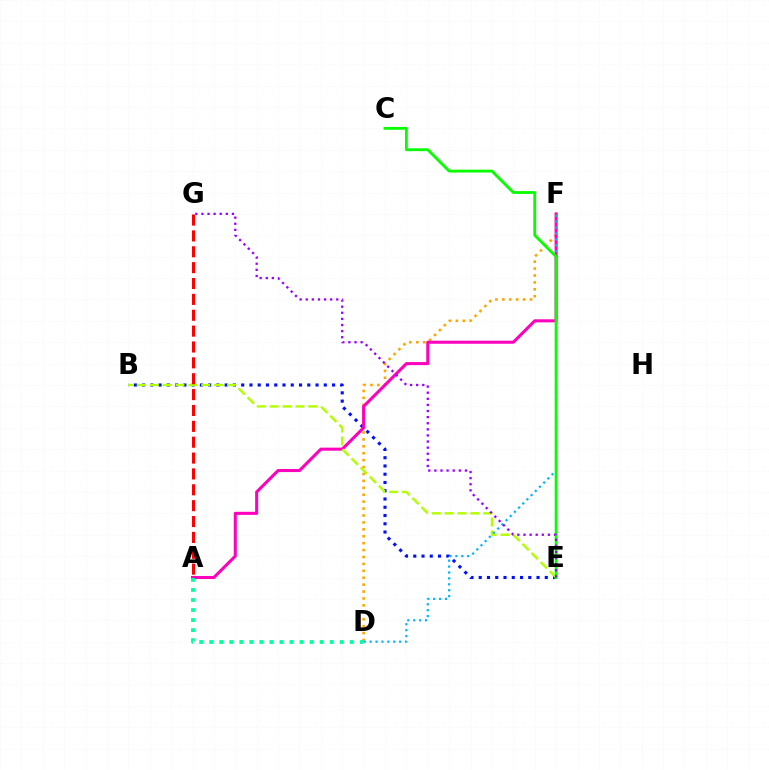{('B', 'E'): [{'color': '#0010ff', 'line_style': 'dotted', 'thickness': 2.24}, {'color': '#b3ff00', 'line_style': 'dashed', 'thickness': 1.75}], ('D', 'F'): [{'color': '#ffa500', 'line_style': 'dotted', 'thickness': 1.88}, {'color': '#00b5ff', 'line_style': 'dotted', 'thickness': 1.61}], ('A', 'F'): [{'color': '#ff00bd', 'line_style': 'solid', 'thickness': 2.2}], ('A', 'G'): [{'color': '#ff0000', 'line_style': 'dashed', 'thickness': 2.16}], ('C', 'E'): [{'color': '#08ff00', 'line_style': 'solid', 'thickness': 2.06}], ('E', 'G'): [{'color': '#9b00ff', 'line_style': 'dotted', 'thickness': 1.66}], ('A', 'D'): [{'color': '#00ff9d', 'line_style': 'dotted', 'thickness': 2.73}]}